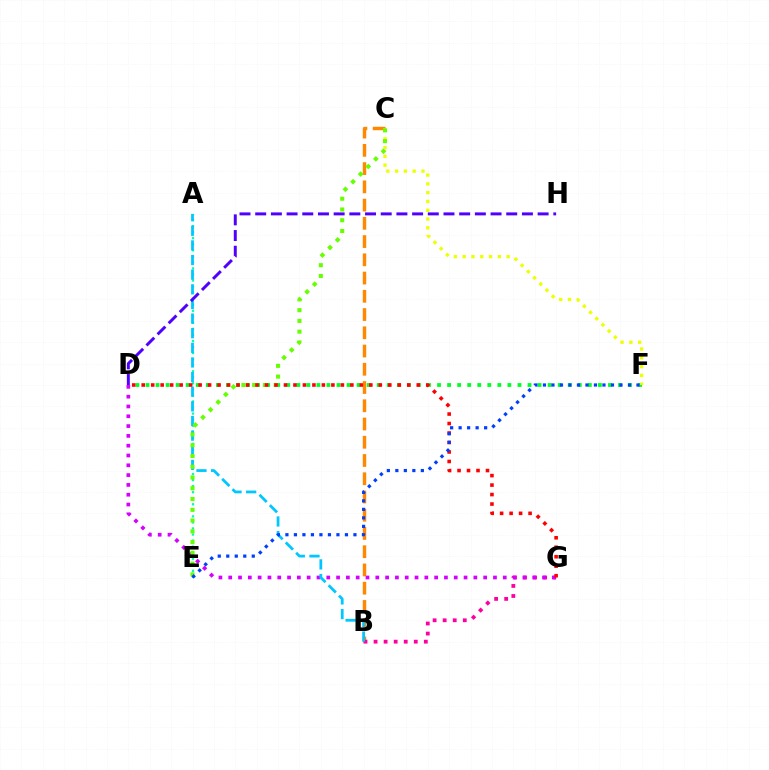{('B', 'C'): [{'color': '#ff8800', 'line_style': 'dashed', 'thickness': 2.48}], ('D', 'F'): [{'color': '#00ff27', 'line_style': 'dotted', 'thickness': 2.73}], ('A', 'E'): [{'color': '#00ffaf', 'line_style': 'dotted', 'thickness': 1.64}], ('B', 'G'): [{'color': '#ff00a0', 'line_style': 'dotted', 'thickness': 2.73}], ('D', 'G'): [{'color': '#d600ff', 'line_style': 'dotted', 'thickness': 2.66}, {'color': '#ff0000', 'line_style': 'dotted', 'thickness': 2.58}], ('C', 'F'): [{'color': '#eeff00', 'line_style': 'dotted', 'thickness': 2.39}], ('A', 'B'): [{'color': '#00c7ff', 'line_style': 'dashed', 'thickness': 1.99}], ('C', 'E'): [{'color': '#66ff00', 'line_style': 'dotted', 'thickness': 2.92}], ('D', 'H'): [{'color': '#4f00ff', 'line_style': 'dashed', 'thickness': 2.13}], ('E', 'F'): [{'color': '#003fff', 'line_style': 'dotted', 'thickness': 2.31}]}